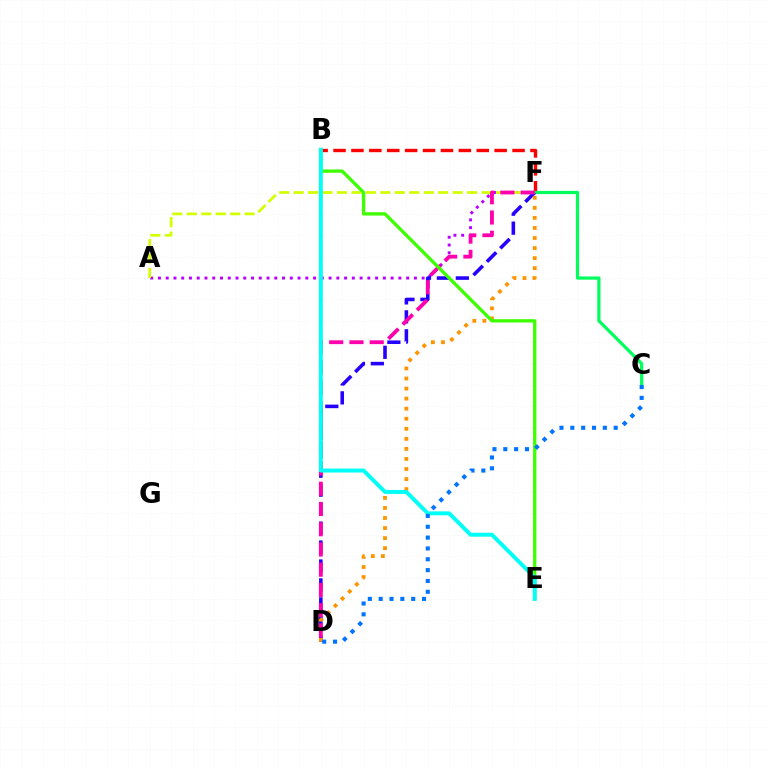{('B', 'F'): [{'color': '#ff0000', 'line_style': 'dashed', 'thickness': 2.43}], ('C', 'F'): [{'color': '#00ff5c', 'line_style': 'solid', 'thickness': 2.32}], ('A', 'F'): [{'color': '#b900ff', 'line_style': 'dotted', 'thickness': 2.11}, {'color': '#d1ff00', 'line_style': 'dashed', 'thickness': 1.96}], ('D', 'F'): [{'color': '#2500ff', 'line_style': 'dashed', 'thickness': 2.57}, {'color': '#ff9400', 'line_style': 'dotted', 'thickness': 2.73}, {'color': '#ff00ac', 'line_style': 'dashed', 'thickness': 2.75}], ('B', 'E'): [{'color': '#3dff00', 'line_style': 'solid', 'thickness': 2.38}, {'color': '#00fff6', 'line_style': 'solid', 'thickness': 2.84}], ('C', 'D'): [{'color': '#0074ff', 'line_style': 'dotted', 'thickness': 2.94}]}